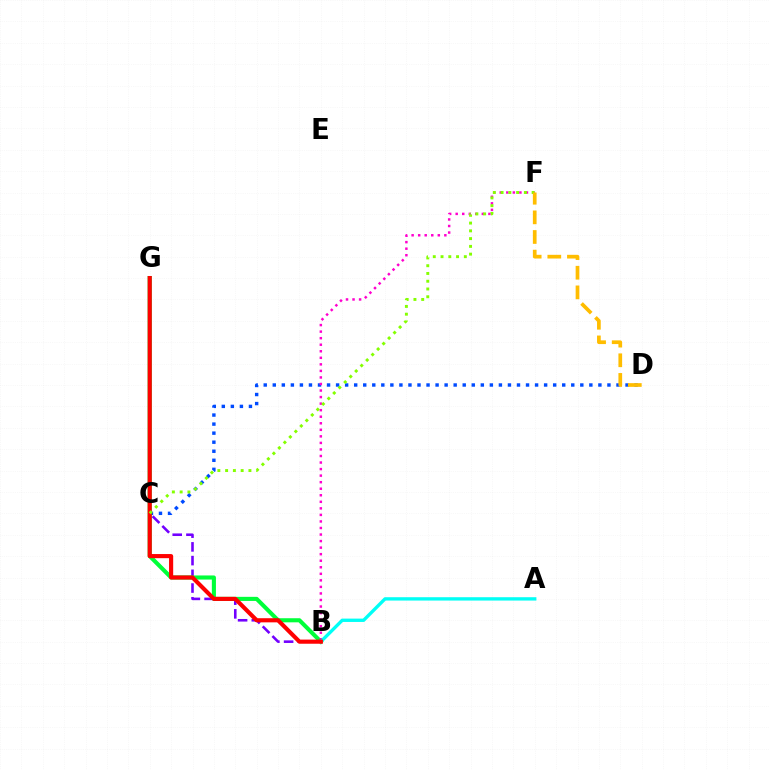{('C', 'D'): [{'color': '#004bff', 'line_style': 'dotted', 'thickness': 2.46}], ('B', 'C'): [{'color': '#7200ff', 'line_style': 'dashed', 'thickness': 1.86}], ('B', 'G'): [{'color': '#00ff39', 'line_style': 'solid', 'thickness': 2.95}, {'color': '#ff0000', 'line_style': 'solid', 'thickness': 2.98}], ('B', 'F'): [{'color': '#ff00cf', 'line_style': 'dotted', 'thickness': 1.78}], ('A', 'B'): [{'color': '#00fff6', 'line_style': 'solid', 'thickness': 2.41}], ('C', 'F'): [{'color': '#84ff00', 'line_style': 'dotted', 'thickness': 2.11}], ('D', 'F'): [{'color': '#ffbd00', 'line_style': 'dashed', 'thickness': 2.67}]}